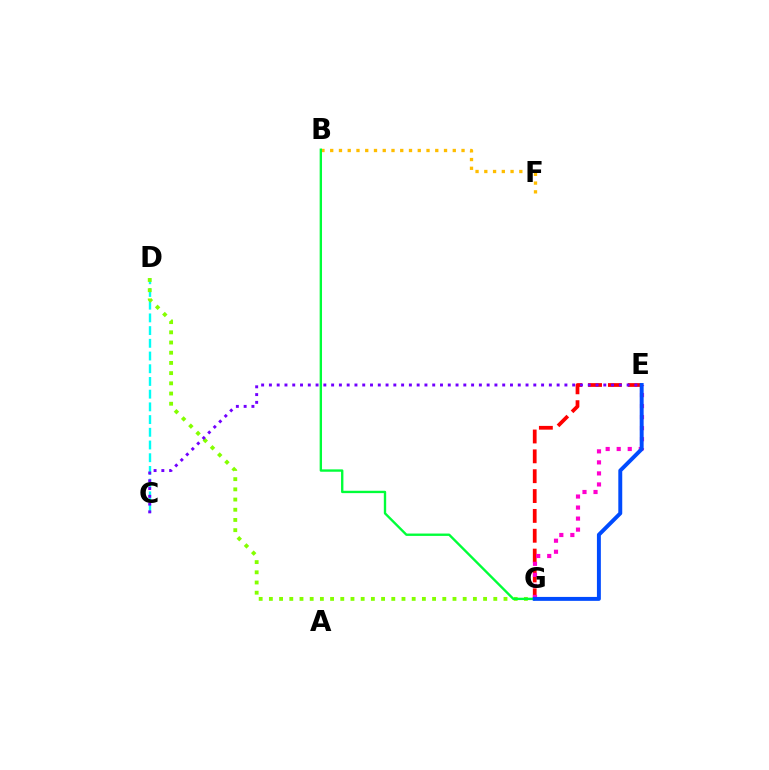{('B', 'F'): [{'color': '#ffbd00', 'line_style': 'dotted', 'thickness': 2.38}], ('C', 'D'): [{'color': '#00fff6', 'line_style': 'dashed', 'thickness': 1.73}], ('E', 'G'): [{'color': '#ff0000', 'line_style': 'dashed', 'thickness': 2.7}, {'color': '#ff00cf', 'line_style': 'dotted', 'thickness': 3.0}, {'color': '#004bff', 'line_style': 'solid', 'thickness': 2.83}], ('D', 'G'): [{'color': '#84ff00', 'line_style': 'dotted', 'thickness': 2.77}], ('C', 'E'): [{'color': '#7200ff', 'line_style': 'dotted', 'thickness': 2.11}], ('B', 'G'): [{'color': '#00ff39', 'line_style': 'solid', 'thickness': 1.7}]}